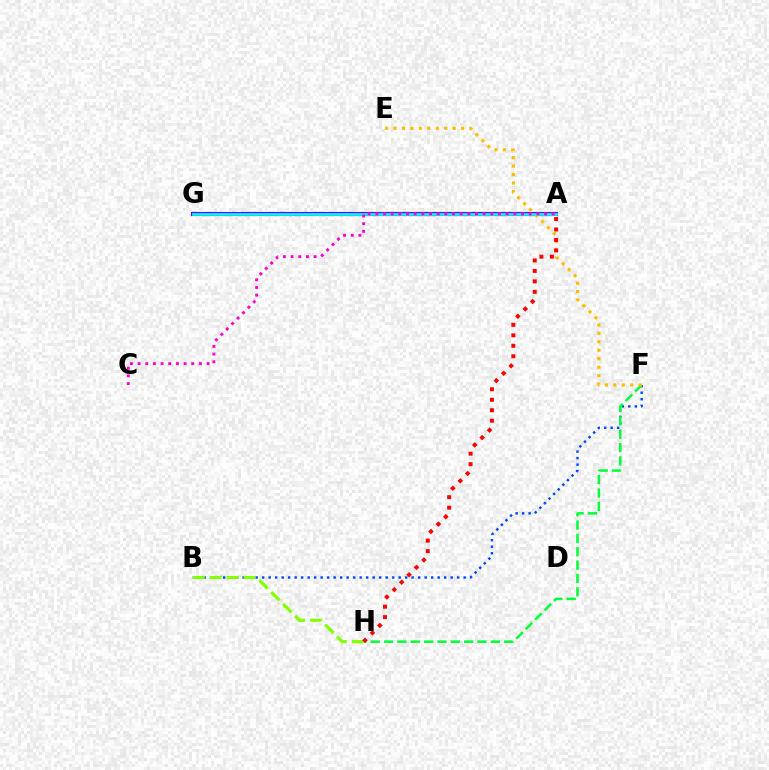{('A', 'G'): [{'color': '#7200ff', 'line_style': 'solid', 'thickness': 2.99}, {'color': '#00fff6', 'line_style': 'solid', 'thickness': 1.92}], ('B', 'F'): [{'color': '#004bff', 'line_style': 'dotted', 'thickness': 1.77}], ('F', 'H'): [{'color': '#00ff39', 'line_style': 'dashed', 'thickness': 1.81}], ('E', 'F'): [{'color': '#ffbd00', 'line_style': 'dotted', 'thickness': 2.29}], ('A', 'C'): [{'color': '#ff00cf', 'line_style': 'dotted', 'thickness': 2.08}], ('B', 'H'): [{'color': '#84ff00', 'line_style': 'dashed', 'thickness': 2.29}], ('A', 'H'): [{'color': '#ff0000', 'line_style': 'dotted', 'thickness': 2.84}]}